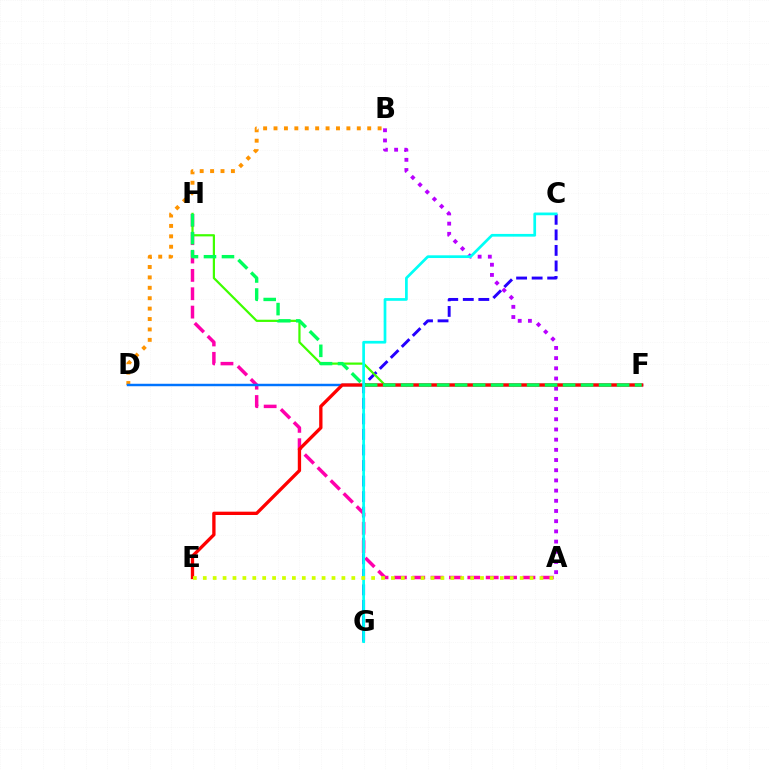{('C', 'G'): [{'color': '#2500ff', 'line_style': 'dashed', 'thickness': 2.11}, {'color': '#00fff6', 'line_style': 'solid', 'thickness': 1.95}], ('B', 'D'): [{'color': '#ff9400', 'line_style': 'dotted', 'thickness': 2.83}], ('A', 'H'): [{'color': '#ff00ac', 'line_style': 'dashed', 'thickness': 2.49}], ('D', 'F'): [{'color': '#0074ff', 'line_style': 'solid', 'thickness': 1.77}], ('F', 'H'): [{'color': '#3dff00', 'line_style': 'solid', 'thickness': 1.59}, {'color': '#00ff5c', 'line_style': 'dashed', 'thickness': 2.44}], ('A', 'B'): [{'color': '#b900ff', 'line_style': 'dotted', 'thickness': 2.77}], ('E', 'F'): [{'color': '#ff0000', 'line_style': 'solid', 'thickness': 2.39}], ('A', 'E'): [{'color': '#d1ff00', 'line_style': 'dotted', 'thickness': 2.69}]}